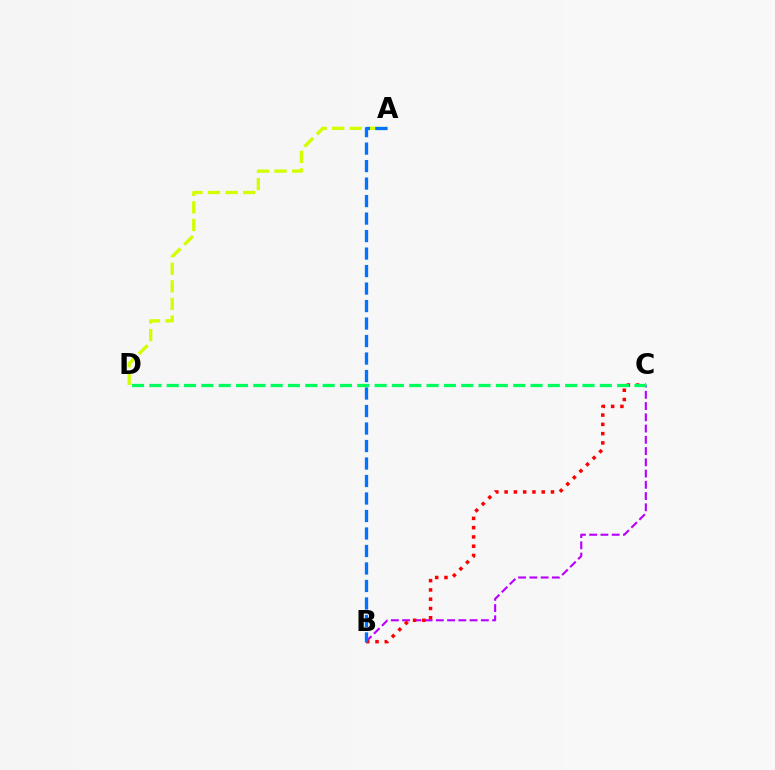{('B', 'C'): [{'color': '#b900ff', 'line_style': 'dashed', 'thickness': 1.53}, {'color': '#ff0000', 'line_style': 'dotted', 'thickness': 2.52}], ('C', 'D'): [{'color': '#00ff5c', 'line_style': 'dashed', 'thickness': 2.35}], ('A', 'D'): [{'color': '#d1ff00', 'line_style': 'dashed', 'thickness': 2.39}], ('A', 'B'): [{'color': '#0074ff', 'line_style': 'dashed', 'thickness': 2.38}]}